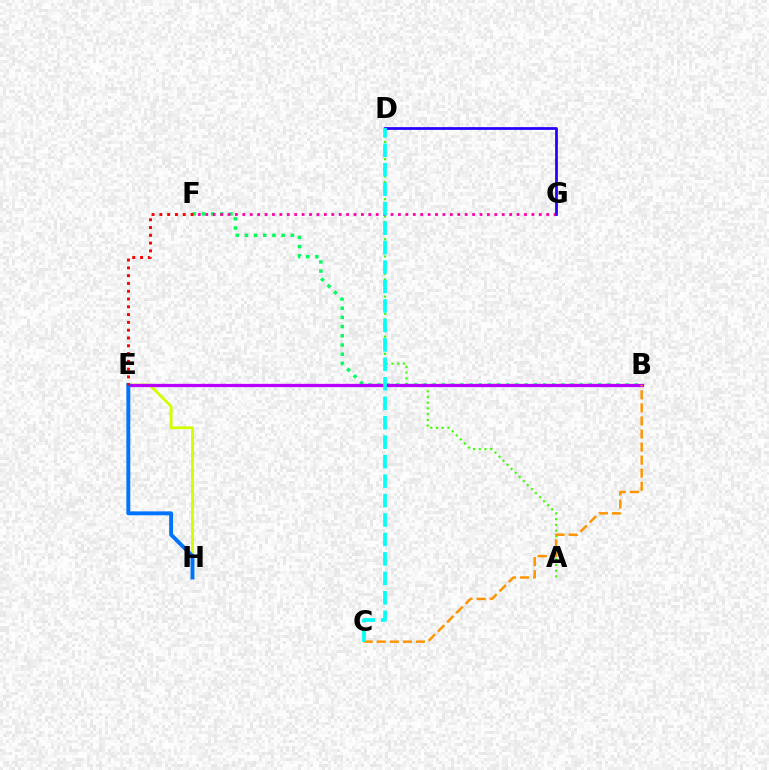{('A', 'D'): [{'color': '#3dff00', 'line_style': 'dotted', 'thickness': 1.56}], ('E', 'H'): [{'color': '#d1ff00', 'line_style': 'solid', 'thickness': 2.03}, {'color': '#0074ff', 'line_style': 'solid', 'thickness': 2.82}], ('B', 'F'): [{'color': '#00ff5c', 'line_style': 'dotted', 'thickness': 2.5}], ('F', 'G'): [{'color': '#ff00ac', 'line_style': 'dotted', 'thickness': 2.01}], ('B', 'E'): [{'color': '#b900ff', 'line_style': 'solid', 'thickness': 2.36}], ('E', 'F'): [{'color': '#ff0000', 'line_style': 'dotted', 'thickness': 2.12}], ('D', 'G'): [{'color': '#2500ff', 'line_style': 'solid', 'thickness': 1.98}], ('B', 'C'): [{'color': '#ff9400', 'line_style': 'dashed', 'thickness': 1.77}], ('C', 'D'): [{'color': '#00fff6', 'line_style': 'dashed', 'thickness': 2.64}]}